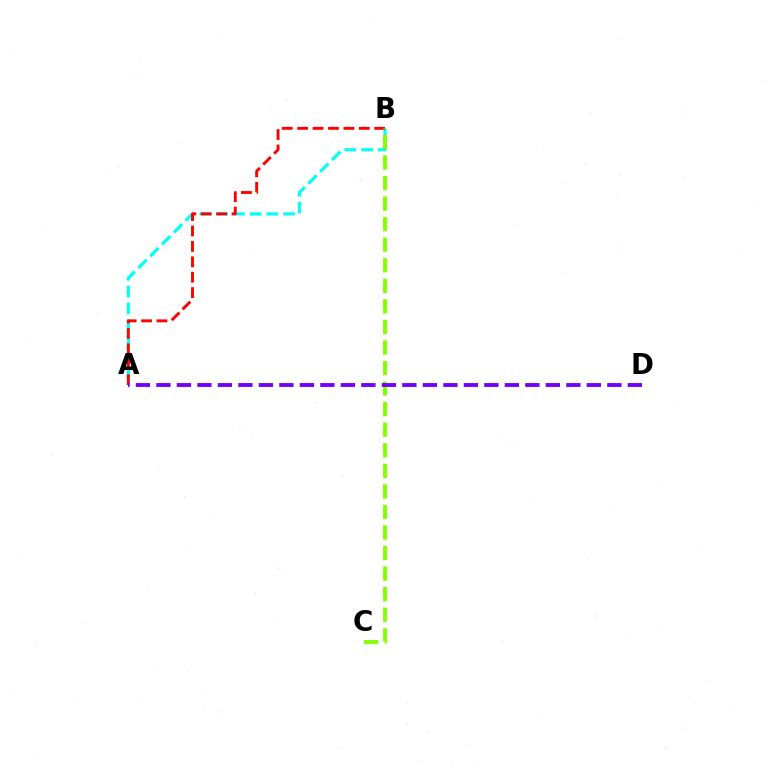{('A', 'B'): [{'color': '#00fff6', 'line_style': 'dashed', 'thickness': 2.27}, {'color': '#ff0000', 'line_style': 'dashed', 'thickness': 2.09}], ('B', 'C'): [{'color': '#84ff00', 'line_style': 'dashed', 'thickness': 2.79}], ('A', 'D'): [{'color': '#7200ff', 'line_style': 'dashed', 'thickness': 2.78}]}